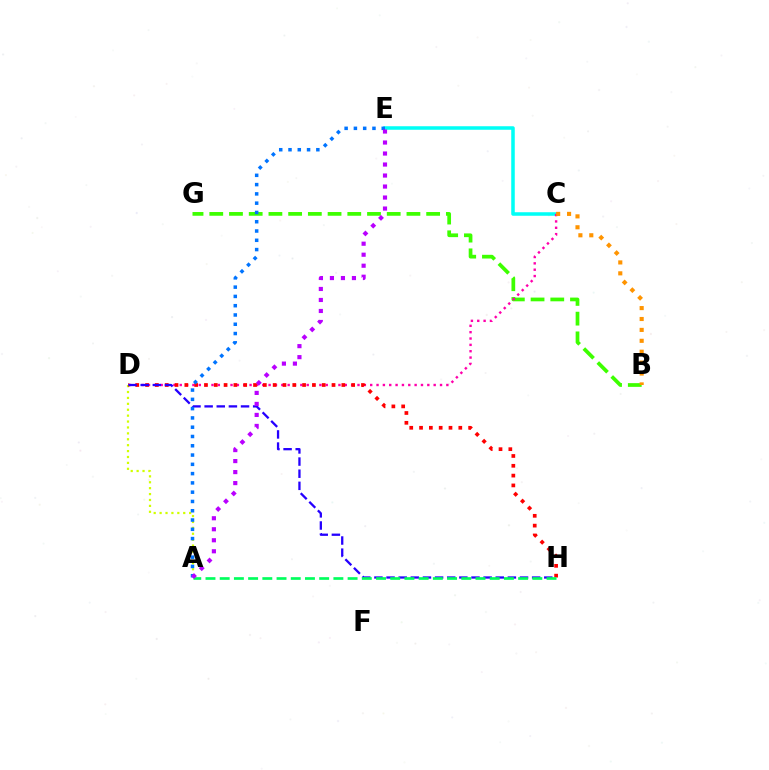{('C', 'E'): [{'color': '#00fff6', 'line_style': 'solid', 'thickness': 2.54}], ('B', 'G'): [{'color': '#3dff00', 'line_style': 'dashed', 'thickness': 2.68}], ('C', 'D'): [{'color': '#ff00ac', 'line_style': 'dotted', 'thickness': 1.72}], ('A', 'D'): [{'color': '#d1ff00', 'line_style': 'dotted', 'thickness': 1.6}], ('D', 'H'): [{'color': '#ff0000', 'line_style': 'dotted', 'thickness': 2.67}, {'color': '#2500ff', 'line_style': 'dashed', 'thickness': 1.65}], ('A', 'H'): [{'color': '#00ff5c', 'line_style': 'dashed', 'thickness': 1.93}], ('B', 'C'): [{'color': '#ff9400', 'line_style': 'dotted', 'thickness': 2.96}], ('A', 'E'): [{'color': '#0074ff', 'line_style': 'dotted', 'thickness': 2.52}, {'color': '#b900ff', 'line_style': 'dotted', 'thickness': 2.99}]}